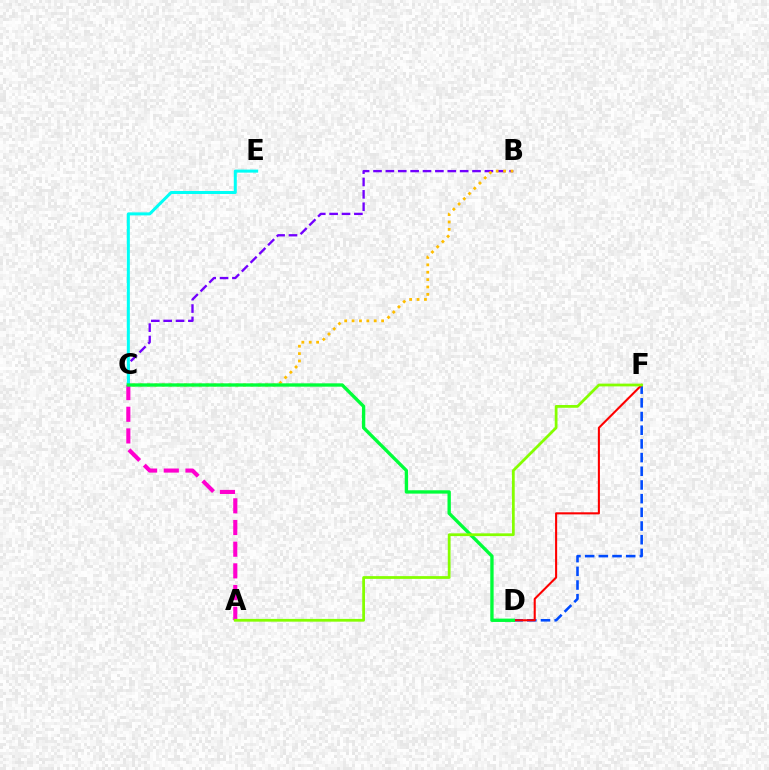{('D', 'F'): [{'color': '#004bff', 'line_style': 'dashed', 'thickness': 1.86}, {'color': '#ff0000', 'line_style': 'solid', 'thickness': 1.51}], ('B', 'C'): [{'color': '#7200ff', 'line_style': 'dashed', 'thickness': 1.68}, {'color': '#ffbd00', 'line_style': 'dotted', 'thickness': 2.01}], ('C', 'E'): [{'color': '#00fff6', 'line_style': 'solid', 'thickness': 2.17}], ('A', 'C'): [{'color': '#ff00cf', 'line_style': 'dashed', 'thickness': 2.95}], ('C', 'D'): [{'color': '#00ff39', 'line_style': 'solid', 'thickness': 2.41}], ('A', 'F'): [{'color': '#84ff00', 'line_style': 'solid', 'thickness': 1.99}]}